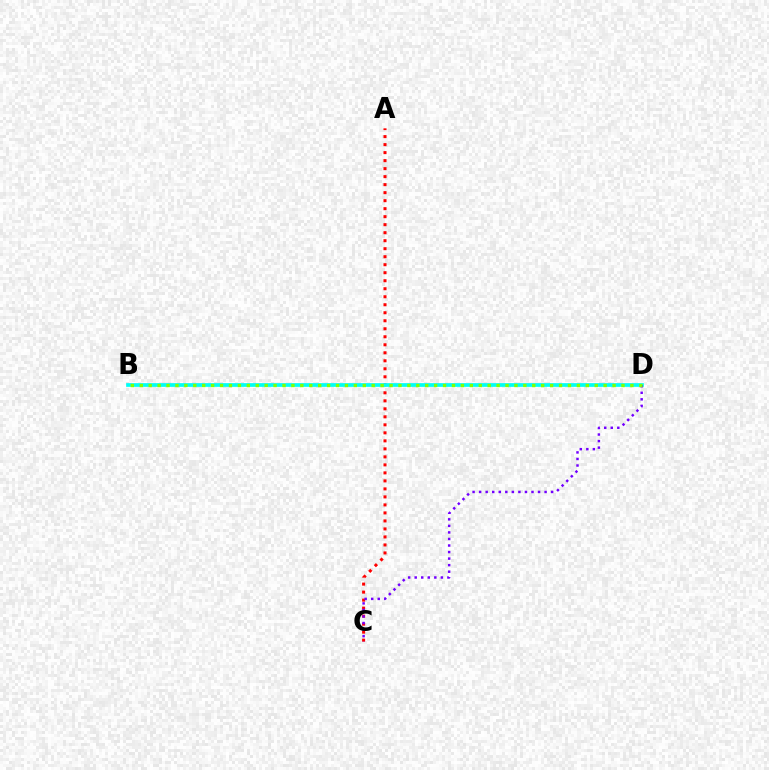{('A', 'C'): [{'color': '#ff0000', 'line_style': 'dotted', 'thickness': 2.18}], ('B', 'D'): [{'color': '#00fff6', 'line_style': 'solid', 'thickness': 2.67}, {'color': '#84ff00', 'line_style': 'dotted', 'thickness': 2.42}], ('C', 'D'): [{'color': '#7200ff', 'line_style': 'dotted', 'thickness': 1.78}]}